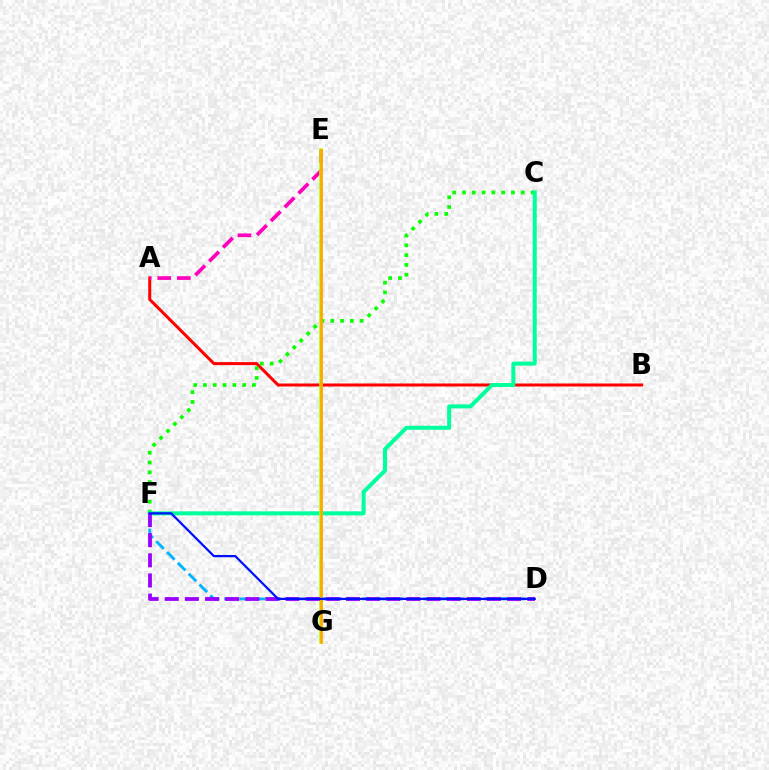{('A', 'B'): [{'color': '#ff0000', 'line_style': 'solid', 'thickness': 2.17}], ('C', 'F'): [{'color': '#08ff00', 'line_style': 'dotted', 'thickness': 2.66}, {'color': '#00ff9d', 'line_style': 'solid', 'thickness': 2.88}], ('D', 'F'): [{'color': '#00b5ff', 'line_style': 'dashed', 'thickness': 2.08}, {'color': '#9b00ff', 'line_style': 'dashed', 'thickness': 2.74}, {'color': '#0010ff', 'line_style': 'solid', 'thickness': 1.61}], ('A', 'E'): [{'color': '#ff00bd', 'line_style': 'dashed', 'thickness': 2.66}], ('E', 'G'): [{'color': '#b3ff00', 'line_style': 'solid', 'thickness': 2.55}, {'color': '#ffa500', 'line_style': 'solid', 'thickness': 1.84}]}